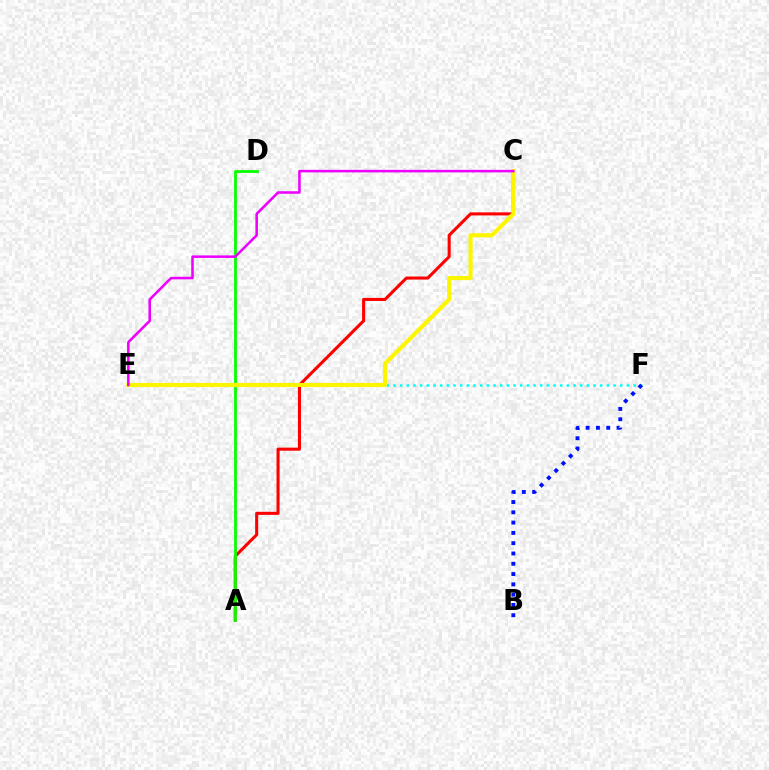{('A', 'C'): [{'color': '#ff0000', 'line_style': 'solid', 'thickness': 2.21}], ('A', 'D'): [{'color': '#08ff00', 'line_style': 'solid', 'thickness': 2.03}], ('E', 'F'): [{'color': '#00fff6', 'line_style': 'dotted', 'thickness': 1.81}], ('B', 'F'): [{'color': '#0010ff', 'line_style': 'dotted', 'thickness': 2.8}], ('C', 'E'): [{'color': '#fcf500', 'line_style': 'solid', 'thickness': 2.97}, {'color': '#ee00ff', 'line_style': 'solid', 'thickness': 1.83}]}